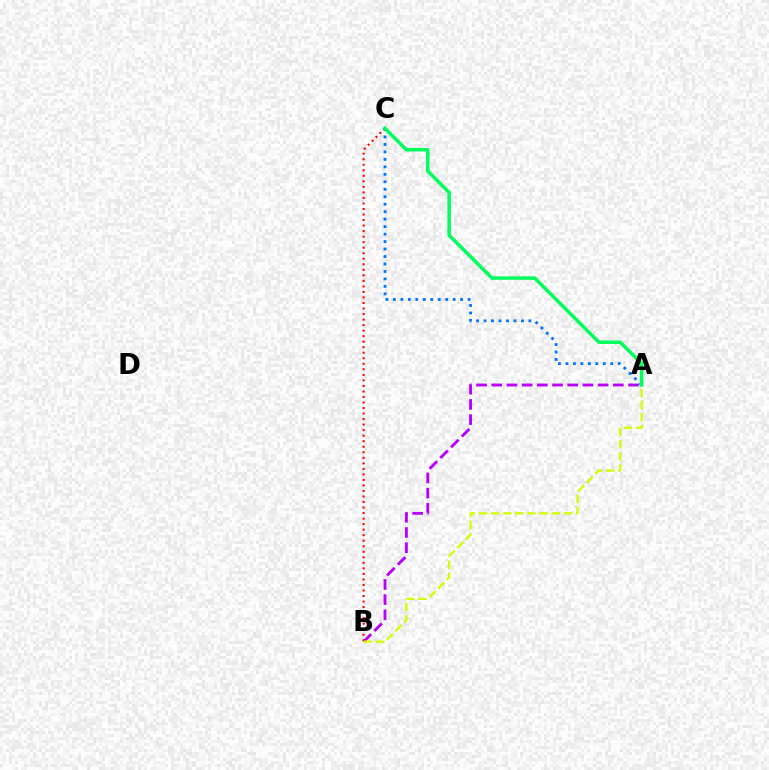{('A', 'B'): [{'color': '#b900ff', 'line_style': 'dashed', 'thickness': 2.06}, {'color': '#d1ff00', 'line_style': 'dashed', 'thickness': 1.65}], ('B', 'C'): [{'color': '#ff0000', 'line_style': 'dotted', 'thickness': 1.5}], ('A', 'C'): [{'color': '#0074ff', 'line_style': 'dotted', 'thickness': 2.03}, {'color': '#00ff5c', 'line_style': 'solid', 'thickness': 2.52}]}